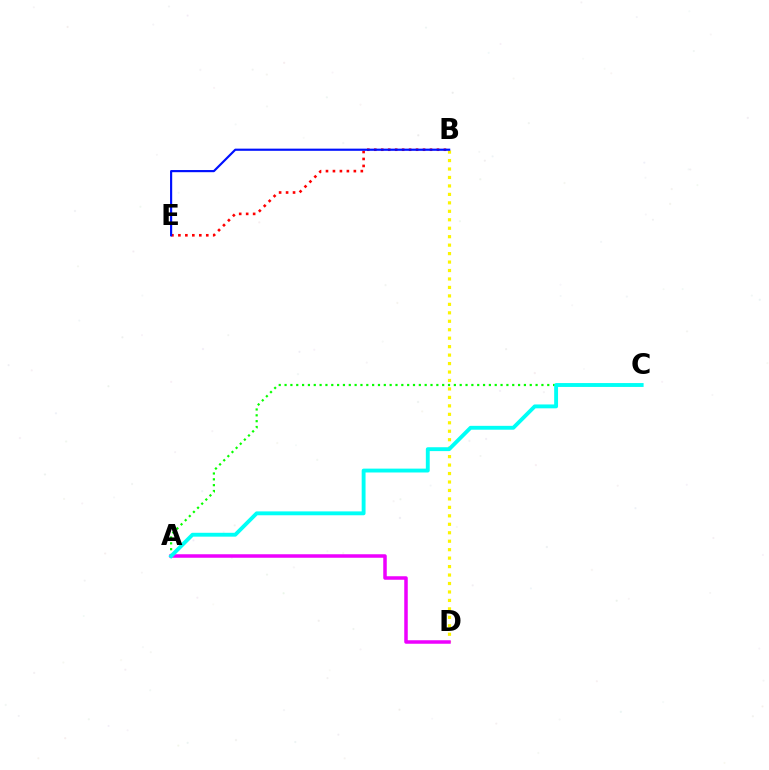{('A', 'C'): [{'color': '#08ff00', 'line_style': 'dotted', 'thickness': 1.59}, {'color': '#00fff6', 'line_style': 'solid', 'thickness': 2.79}], ('B', 'E'): [{'color': '#ff0000', 'line_style': 'dotted', 'thickness': 1.89}, {'color': '#0010ff', 'line_style': 'solid', 'thickness': 1.56}], ('B', 'D'): [{'color': '#fcf500', 'line_style': 'dotted', 'thickness': 2.3}], ('A', 'D'): [{'color': '#ee00ff', 'line_style': 'solid', 'thickness': 2.52}]}